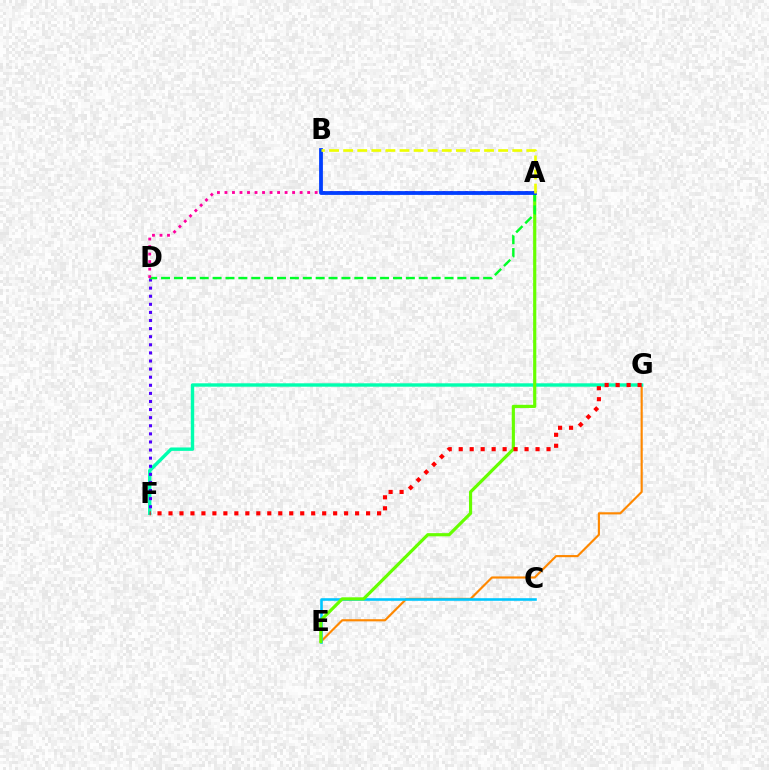{('E', 'G'): [{'color': '#ff8800', 'line_style': 'solid', 'thickness': 1.55}], ('F', 'G'): [{'color': '#00ffaf', 'line_style': 'solid', 'thickness': 2.45}, {'color': '#ff0000', 'line_style': 'dotted', 'thickness': 2.98}], ('C', 'E'): [{'color': '#00c7ff', 'line_style': 'solid', 'thickness': 1.87}], ('A', 'B'): [{'color': '#d600ff', 'line_style': 'dashed', 'thickness': 1.74}, {'color': '#003fff', 'line_style': 'solid', 'thickness': 2.71}, {'color': '#eeff00', 'line_style': 'dashed', 'thickness': 1.91}], ('A', 'E'): [{'color': '#66ff00', 'line_style': 'solid', 'thickness': 2.28}], ('D', 'F'): [{'color': '#4f00ff', 'line_style': 'dotted', 'thickness': 2.2}], ('A', 'D'): [{'color': '#00ff27', 'line_style': 'dashed', 'thickness': 1.75}, {'color': '#ff00a0', 'line_style': 'dotted', 'thickness': 2.04}]}